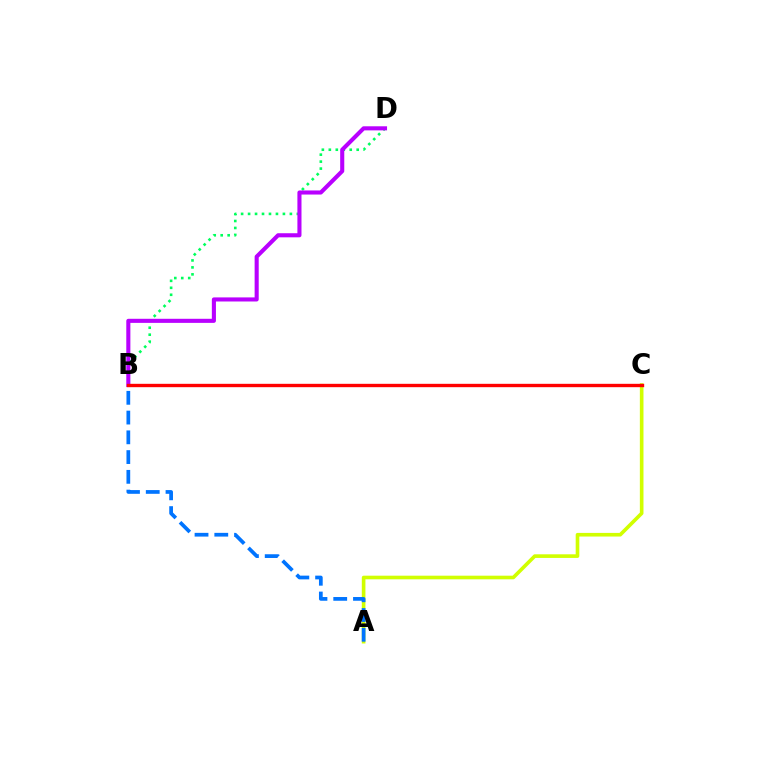{('A', 'C'): [{'color': '#d1ff00', 'line_style': 'solid', 'thickness': 2.61}], ('B', 'D'): [{'color': '#00ff5c', 'line_style': 'dotted', 'thickness': 1.89}, {'color': '#b900ff', 'line_style': 'solid', 'thickness': 2.94}], ('A', 'B'): [{'color': '#0074ff', 'line_style': 'dashed', 'thickness': 2.68}], ('B', 'C'): [{'color': '#ff0000', 'line_style': 'solid', 'thickness': 2.42}]}